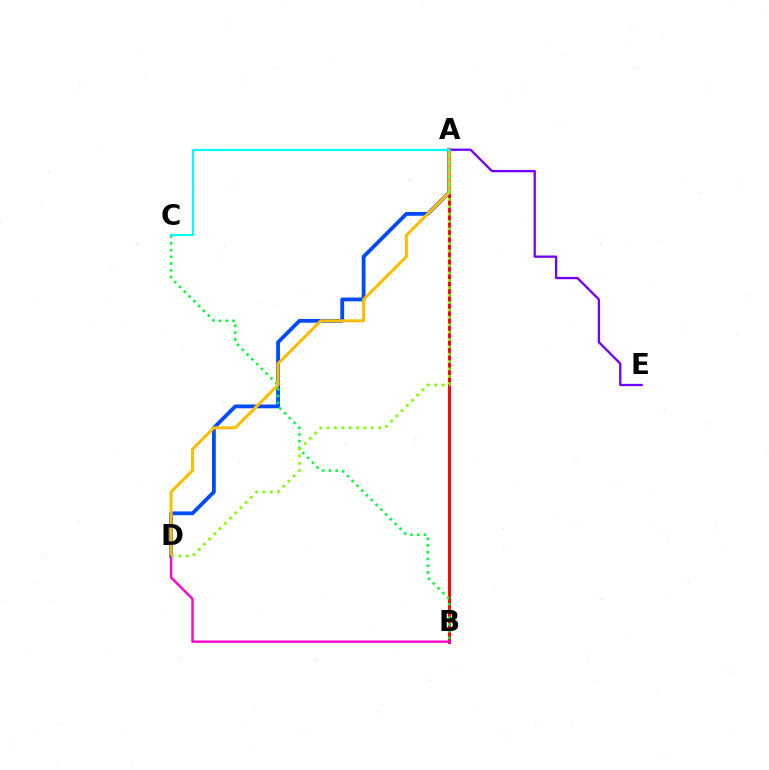{('A', 'B'): [{'color': '#ff0000', 'line_style': 'solid', 'thickness': 2.1}], ('A', 'D'): [{'color': '#004bff', 'line_style': 'solid', 'thickness': 2.73}, {'color': '#ffbd00', 'line_style': 'solid', 'thickness': 2.17}, {'color': '#84ff00', 'line_style': 'dotted', 'thickness': 2.0}], ('A', 'E'): [{'color': '#7200ff', 'line_style': 'solid', 'thickness': 1.66}], ('B', 'C'): [{'color': '#00ff39', 'line_style': 'dotted', 'thickness': 1.84}], ('B', 'D'): [{'color': '#ff00cf', 'line_style': 'solid', 'thickness': 1.72}], ('A', 'C'): [{'color': '#00fff6', 'line_style': 'solid', 'thickness': 1.55}]}